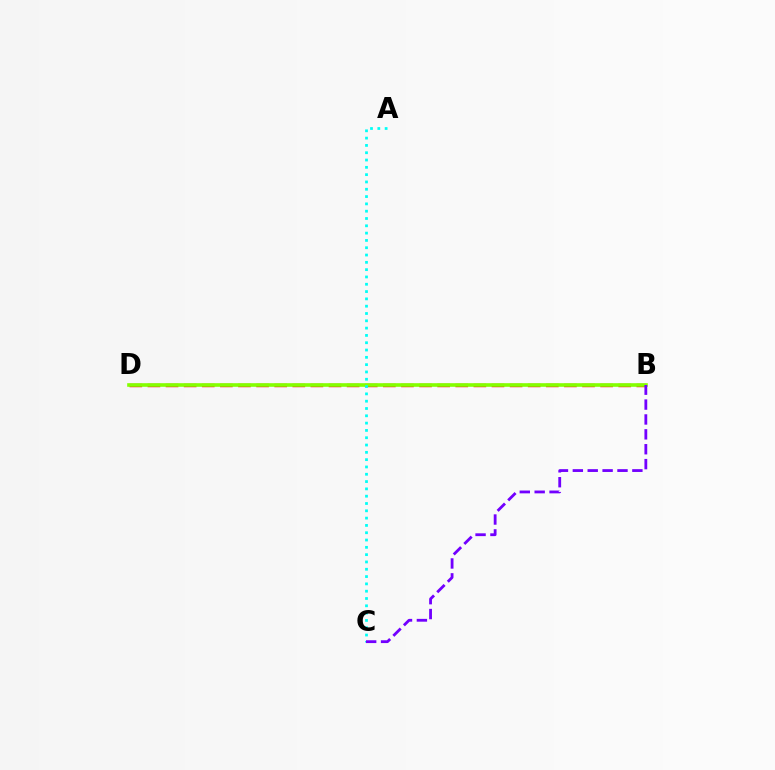{('B', 'D'): [{'color': '#ff0000', 'line_style': 'dashed', 'thickness': 2.46}, {'color': '#84ff00', 'line_style': 'solid', 'thickness': 2.61}], ('A', 'C'): [{'color': '#00fff6', 'line_style': 'dotted', 'thickness': 1.99}], ('B', 'C'): [{'color': '#7200ff', 'line_style': 'dashed', 'thickness': 2.02}]}